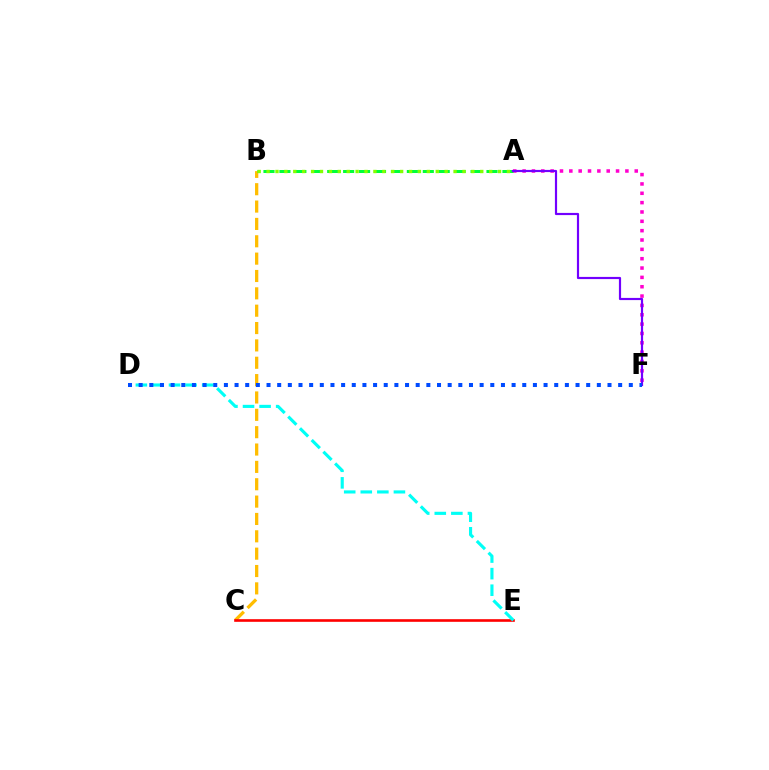{('B', 'C'): [{'color': '#ffbd00', 'line_style': 'dashed', 'thickness': 2.36}], ('C', 'E'): [{'color': '#ff0000', 'line_style': 'solid', 'thickness': 1.9}], ('A', 'F'): [{'color': '#ff00cf', 'line_style': 'dotted', 'thickness': 2.54}, {'color': '#7200ff', 'line_style': 'solid', 'thickness': 1.57}], ('A', 'B'): [{'color': '#00ff39', 'line_style': 'dashed', 'thickness': 2.16}, {'color': '#84ff00', 'line_style': 'dotted', 'thickness': 2.42}], ('D', 'E'): [{'color': '#00fff6', 'line_style': 'dashed', 'thickness': 2.25}], ('D', 'F'): [{'color': '#004bff', 'line_style': 'dotted', 'thickness': 2.9}]}